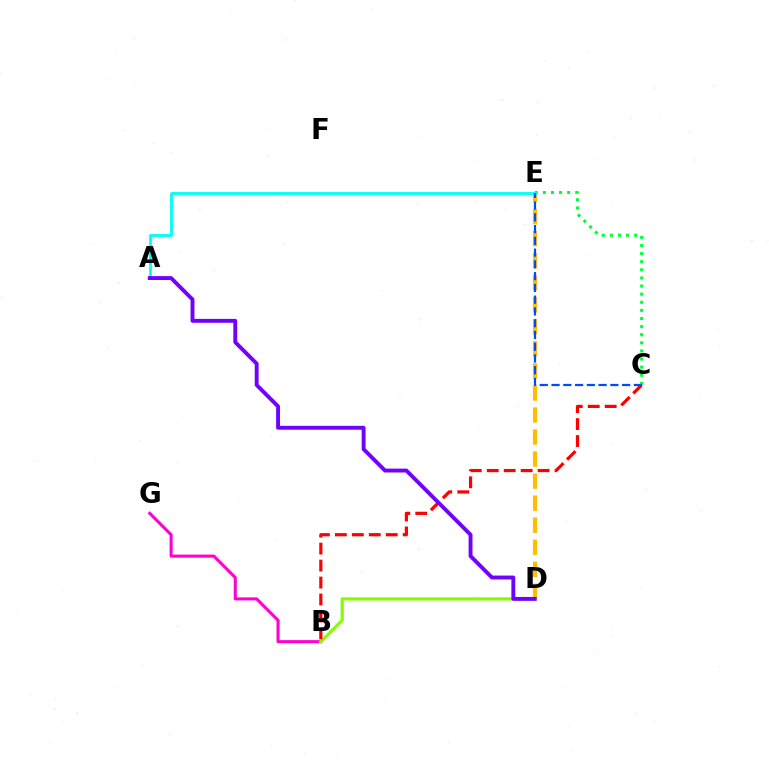{('B', 'G'): [{'color': '#ff00cf', 'line_style': 'solid', 'thickness': 2.2}], ('B', 'D'): [{'color': '#84ff00', 'line_style': 'solid', 'thickness': 2.3}], ('C', 'E'): [{'color': '#00ff39', 'line_style': 'dotted', 'thickness': 2.2}, {'color': '#004bff', 'line_style': 'dashed', 'thickness': 1.6}], ('D', 'E'): [{'color': '#ffbd00', 'line_style': 'dashed', 'thickness': 2.99}], ('B', 'C'): [{'color': '#ff0000', 'line_style': 'dashed', 'thickness': 2.3}], ('A', 'E'): [{'color': '#00fff6', 'line_style': 'solid', 'thickness': 2.03}], ('A', 'D'): [{'color': '#7200ff', 'line_style': 'solid', 'thickness': 2.8}]}